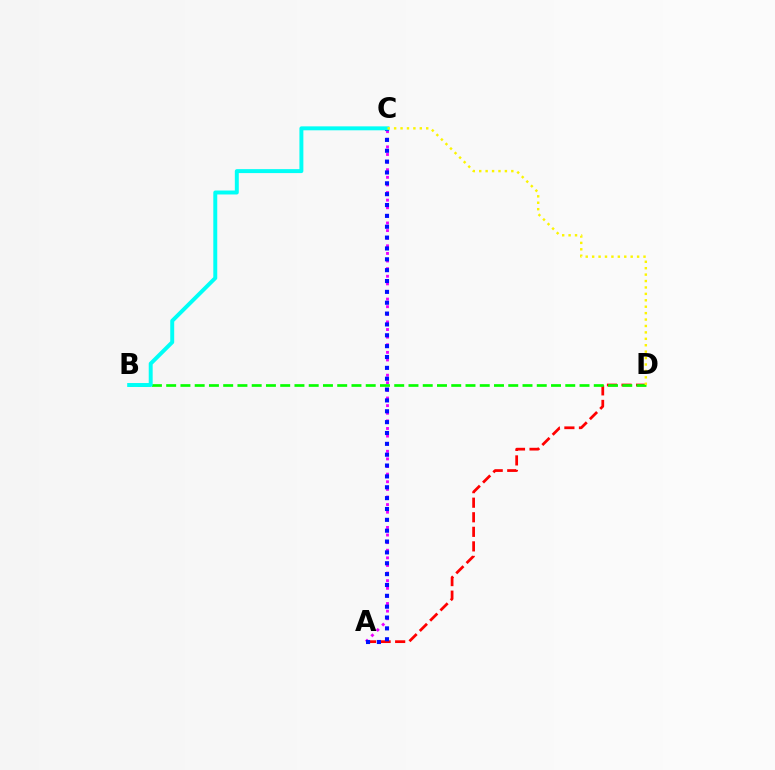{('A', 'C'): [{'color': '#ee00ff', 'line_style': 'dotted', 'thickness': 2.07}, {'color': '#0010ff', 'line_style': 'dotted', 'thickness': 2.95}], ('A', 'D'): [{'color': '#ff0000', 'line_style': 'dashed', 'thickness': 1.98}], ('B', 'D'): [{'color': '#08ff00', 'line_style': 'dashed', 'thickness': 1.94}], ('B', 'C'): [{'color': '#00fff6', 'line_style': 'solid', 'thickness': 2.84}], ('C', 'D'): [{'color': '#fcf500', 'line_style': 'dotted', 'thickness': 1.74}]}